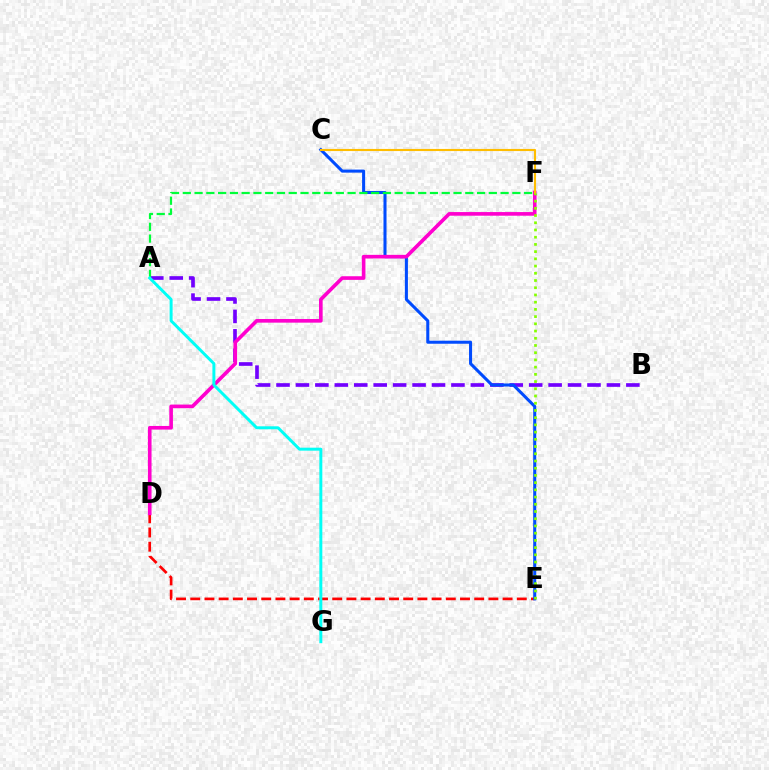{('A', 'B'): [{'color': '#7200ff', 'line_style': 'dashed', 'thickness': 2.64}], ('D', 'E'): [{'color': '#ff0000', 'line_style': 'dashed', 'thickness': 1.93}], ('C', 'E'): [{'color': '#004bff', 'line_style': 'solid', 'thickness': 2.19}], ('A', 'F'): [{'color': '#00ff39', 'line_style': 'dashed', 'thickness': 1.6}], ('D', 'F'): [{'color': '#ff00cf', 'line_style': 'solid', 'thickness': 2.62}], ('C', 'F'): [{'color': '#ffbd00', 'line_style': 'solid', 'thickness': 1.52}], ('A', 'G'): [{'color': '#00fff6', 'line_style': 'solid', 'thickness': 2.13}], ('E', 'F'): [{'color': '#84ff00', 'line_style': 'dotted', 'thickness': 1.96}]}